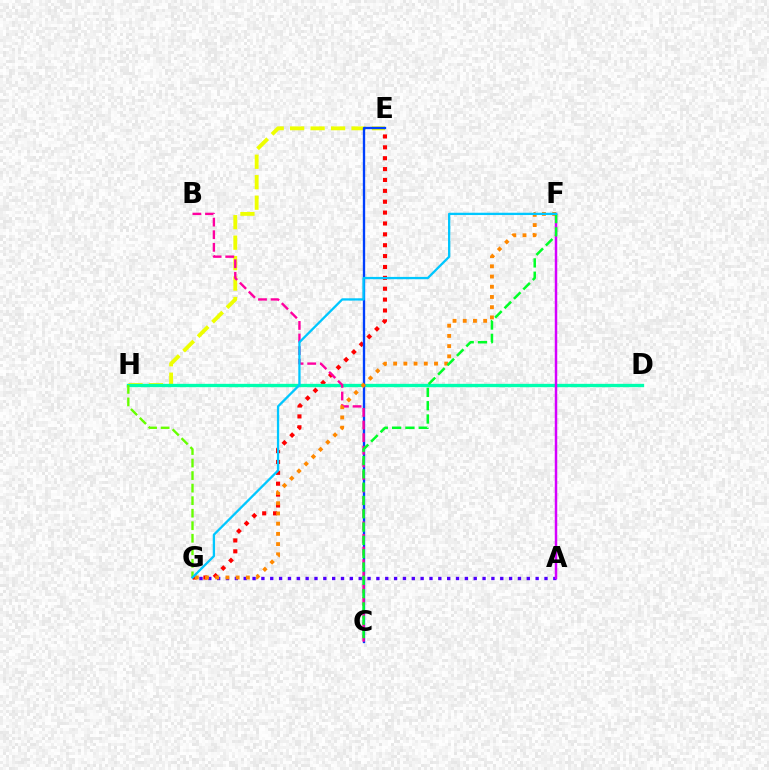{('A', 'G'): [{'color': '#4f00ff', 'line_style': 'dotted', 'thickness': 2.4}], ('E', 'H'): [{'color': '#eeff00', 'line_style': 'dashed', 'thickness': 2.78}], ('E', 'G'): [{'color': '#ff0000', 'line_style': 'dotted', 'thickness': 2.95}], ('D', 'H'): [{'color': '#00ffaf', 'line_style': 'solid', 'thickness': 2.39}], ('C', 'E'): [{'color': '#003fff', 'line_style': 'solid', 'thickness': 1.69}], ('B', 'C'): [{'color': '#ff00a0', 'line_style': 'dashed', 'thickness': 1.71}], ('A', 'F'): [{'color': '#d600ff', 'line_style': 'solid', 'thickness': 1.79}], ('G', 'H'): [{'color': '#66ff00', 'line_style': 'dashed', 'thickness': 1.7}], ('F', 'G'): [{'color': '#ff8800', 'line_style': 'dotted', 'thickness': 2.78}, {'color': '#00c7ff', 'line_style': 'solid', 'thickness': 1.66}], ('C', 'F'): [{'color': '#00ff27', 'line_style': 'dashed', 'thickness': 1.81}]}